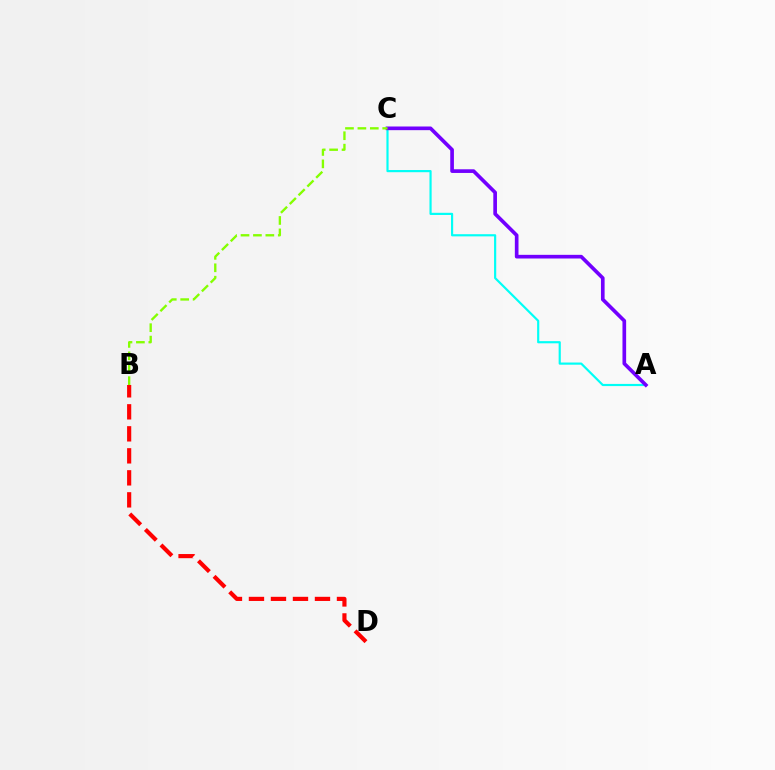{('A', 'C'): [{'color': '#00fff6', 'line_style': 'solid', 'thickness': 1.56}, {'color': '#7200ff', 'line_style': 'solid', 'thickness': 2.64}], ('B', 'C'): [{'color': '#84ff00', 'line_style': 'dashed', 'thickness': 1.69}], ('B', 'D'): [{'color': '#ff0000', 'line_style': 'dashed', 'thickness': 2.99}]}